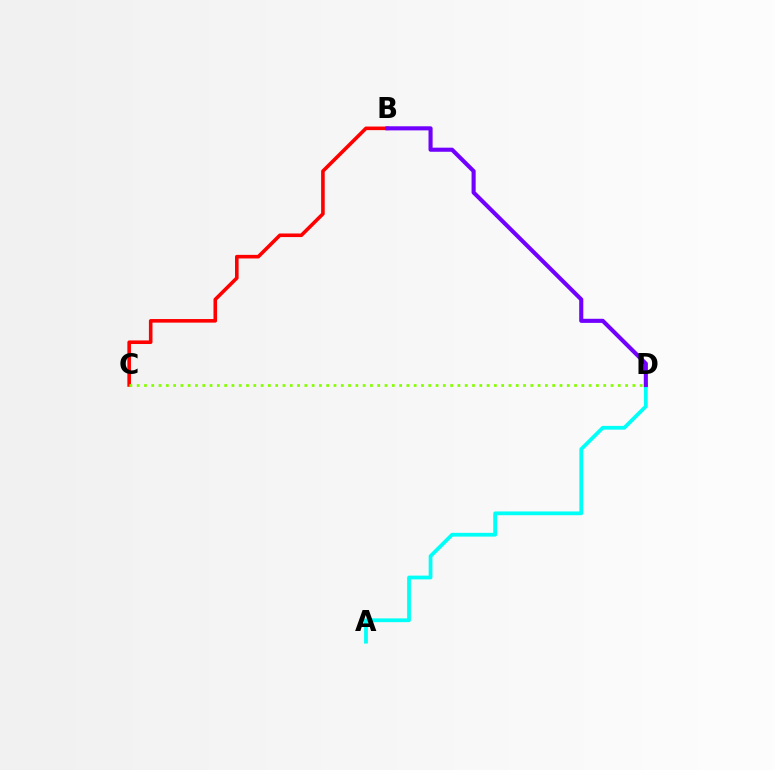{('B', 'C'): [{'color': '#ff0000', 'line_style': 'solid', 'thickness': 2.58}], ('A', 'D'): [{'color': '#00fff6', 'line_style': 'solid', 'thickness': 2.71}], ('B', 'D'): [{'color': '#7200ff', 'line_style': 'solid', 'thickness': 2.95}], ('C', 'D'): [{'color': '#84ff00', 'line_style': 'dotted', 'thickness': 1.98}]}